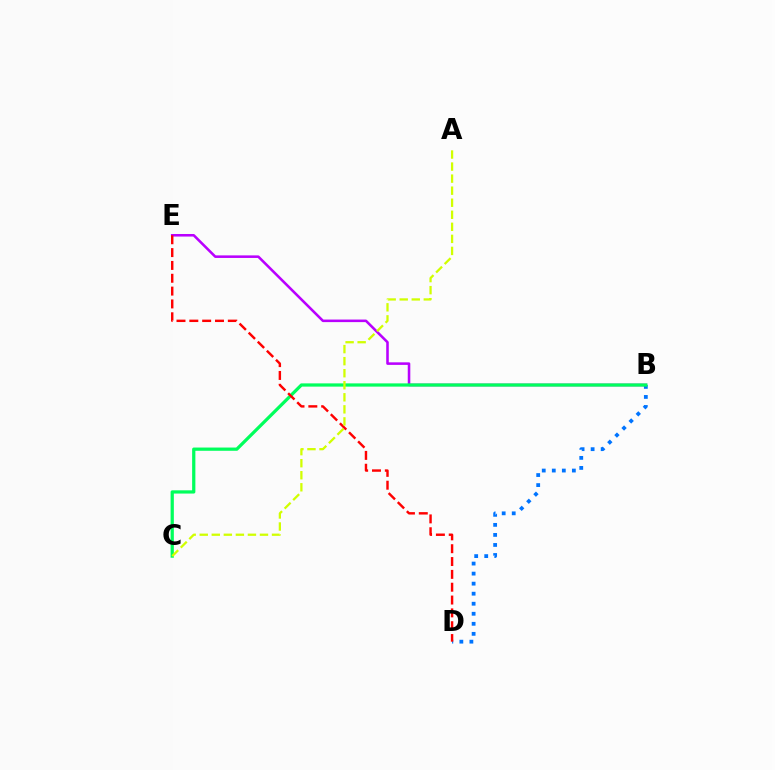{('B', 'E'): [{'color': '#b900ff', 'line_style': 'solid', 'thickness': 1.84}], ('B', 'D'): [{'color': '#0074ff', 'line_style': 'dotted', 'thickness': 2.73}], ('B', 'C'): [{'color': '#00ff5c', 'line_style': 'solid', 'thickness': 2.33}], ('D', 'E'): [{'color': '#ff0000', 'line_style': 'dashed', 'thickness': 1.74}], ('A', 'C'): [{'color': '#d1ff00', 'line_style': 'dashed', 'thickness': 1.64}]}